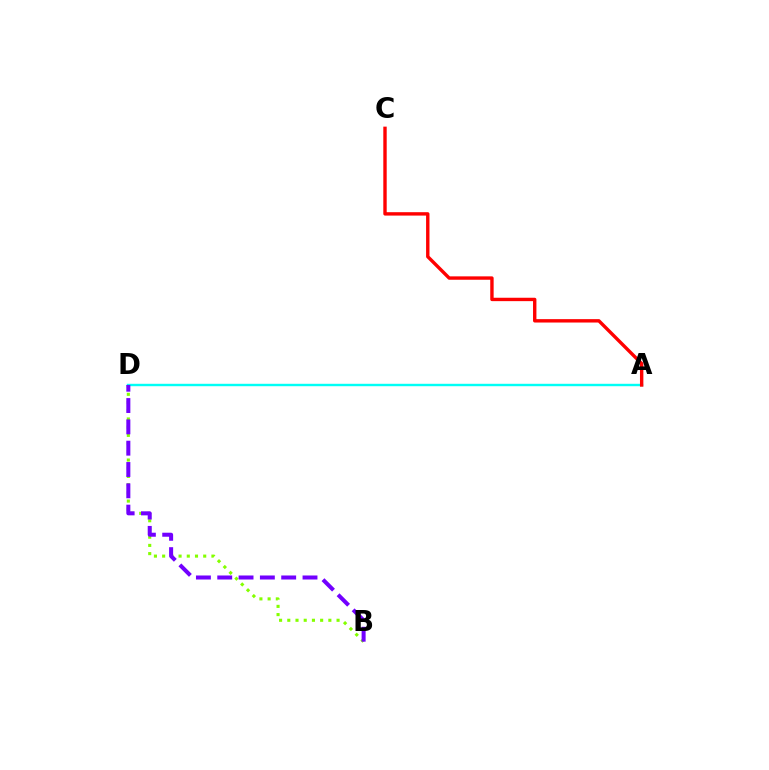{('B', 'D'): [{'color': '#84ff00', 'line_style': 'dotted', 'thickness': 2.23}, {'color': '#7200ff', 'line_style': 'dashed', 'thickness': 2.9}], ('A', 'D'): [{'color': '#00fff6', 'line_style': 'solid', 'thickness': 1.74}], ('A', 'C'): [{'color': '#ff0000', 'line_style': 'solid', 'thickness': 2.44}]}